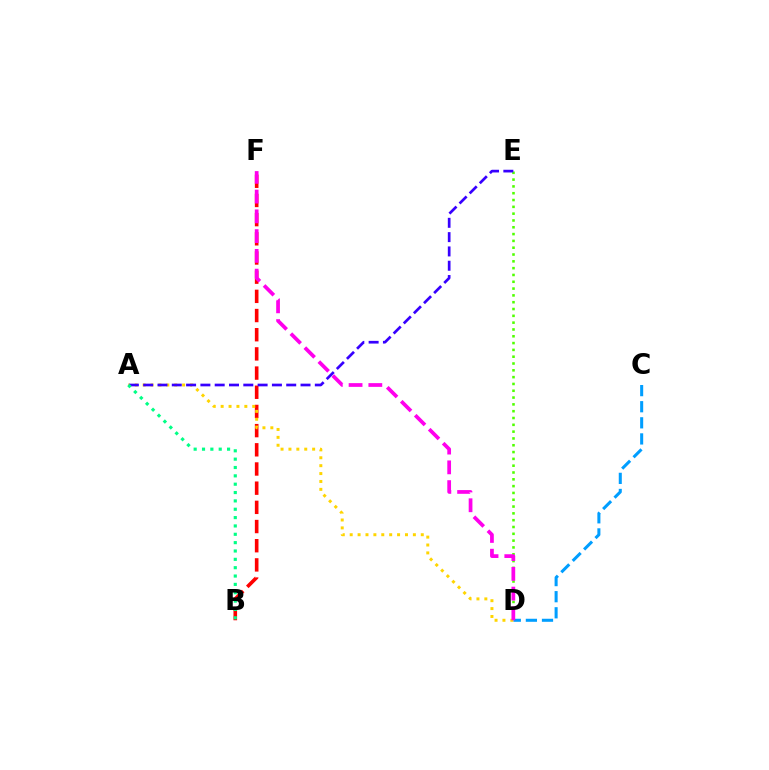{('B', 'F'): [{'color': '#ff0000', 'line_style': 'dashed', 'thickness': 2.61}], ('D', 'E'): [{'color': '#4fff00', 'line_style': 'dotted', 'thickness': 1.85}], ('C', 'D'): [{'color': '#009eff', 'line_style': 'dashed', 'thickness': 2.19}], ('A', 'D'): [{'color': '#ffd500', 'line_style': 'dotted', 'thickness': 2.15}], ('A', 'E'): [{'color': '#3700ff', 'line_style': 'dashed', 'thickness': 1.94}], ('A', 'B'): [{'color': '#00ff86', 'line_style': 'dotted', 'thickness': 2.27}], ('D', 'F'): [{'color': '#ff00ed', 'line_style': 'dashed', 'thickness': 2.69}]}